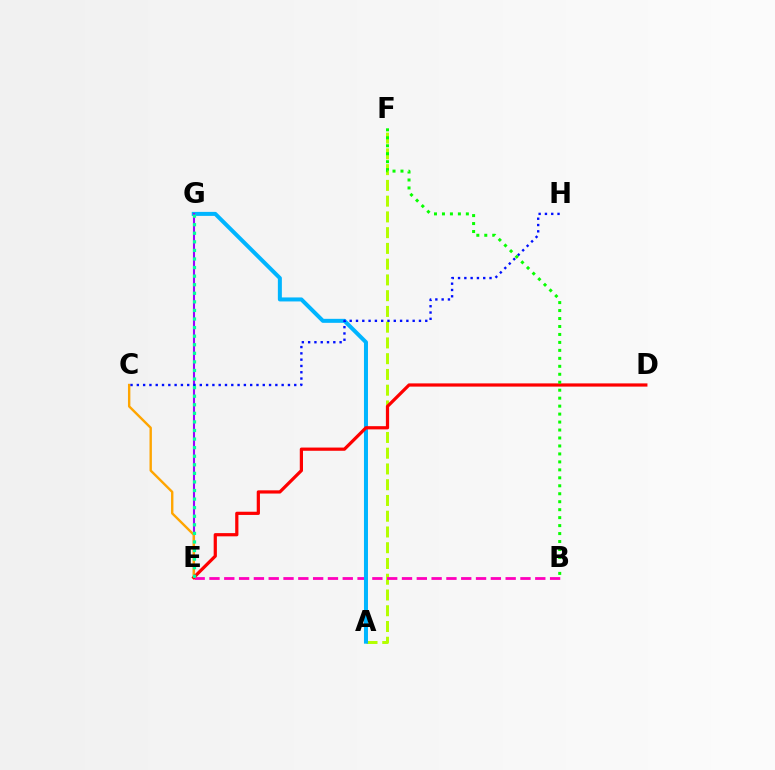{('A', 'F'): [{'color': '#b3ff00', 'line_style': 'dashed', 'thickness': 2.14}], ('B', 'E'): [{'color': '#ff00bd', 'line_style': 'dashed', 'thickness': 2.01}], ('A', 'G'): [{'color': '#00b5ff', 'line_style': 'solid', 'thickness': 2.88}], ('E', 'G'): [{'color': '#9b00ff', 'line_style': 'solid', 'thickness': 1.5}, {'color': '#00ff9d', 'line_style': 'dotted', 'thickness': 2.33}], ('C', 'E'): [{'color': '#ffa500', 'line_style': 'solid', 'thickness': 1.72}], ('C', 'H'): [{'color': '#0010ff', 'line_style': 'dotted', 'thickness': 1.71}], ('D', 'E'): [{'color': '#ff0000', 'line_style': 'solid', 'thickness': 2.32}], ('B', 'F'): [{'color': '#08ff00', 'line_style': 'dotted', 'thickness': 2.16}]}